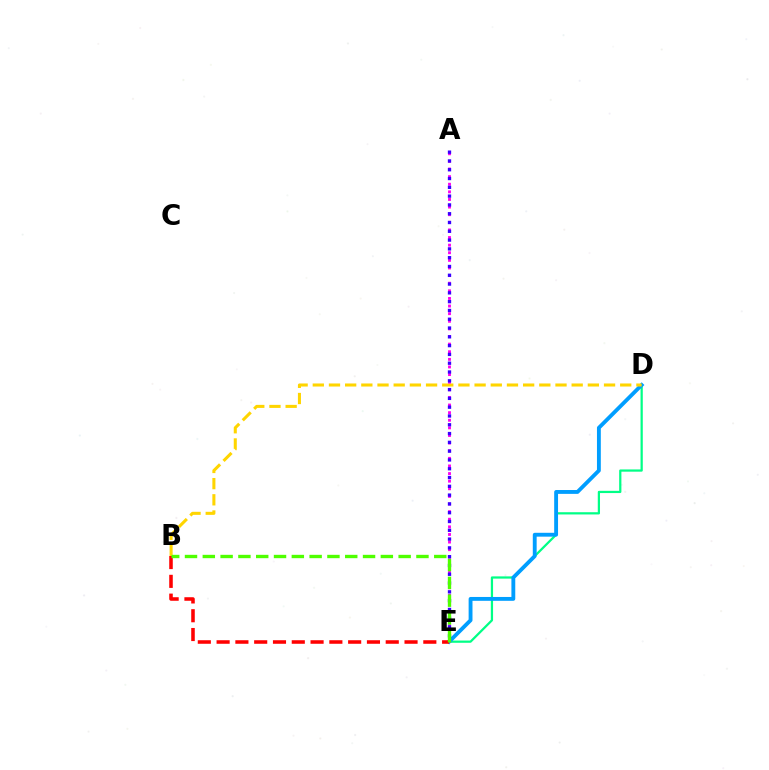{('D', 'E'): [{'color': '#00ff86', 'line_style': 'solid', 'thickness': 1.61}, {'color': '#009eff', 'line_style': 'solid', 'thickness': 2.78}], ('B', 'D'): [{'color': '#ffd500', 'line_style': 'dashed', 'thickness': 2.2}], ('A', 'E'): [{'color': '#ff00ed', 'line_style': 'dotted', 'thickness': 2.07}, {'color': '#3700ff', 'line_style': 'dotted', 'thickness': 2.39}], ('B', 'E'): [{'color': '#ff0000', 'line_style': 'dashed', 'thickness': 2.55}, {'color': '#4fff00', 'line_style': 'dashed', 'thickness': 2.42}]}